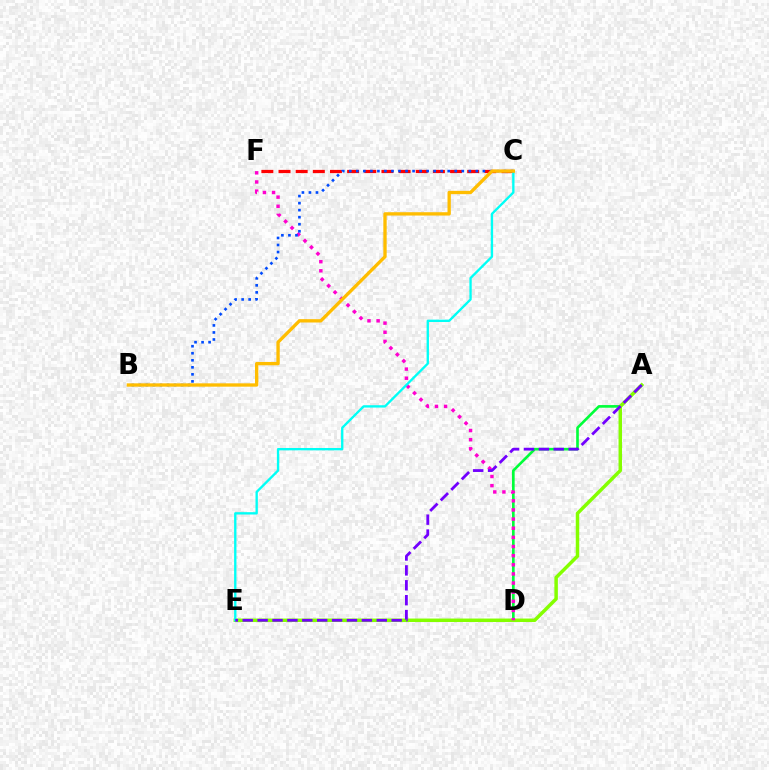{('C', 'F'): [{'color': '#ff0000', 'line_style': 'dashed', 'thickness': 2.33}], ('A', 'D'): [{'color': '#00ff39', 'line_style': 'solid', 'thickness': 1.91}], ('A', 'E'): [{'color': '#84ff00', 'line_style': 'solid', 'thickness': 2.5}, {'color': '#7200ff', 'line_style': 'dashed', 'thickness': 2.02}], ('D', 'F'): [{'color': '#ff00cf', 'line_style': 'dotted', 'thickness': 2.48}], ('C', 'E'): [{'color': '#00fff6', 'line_style': 'solid', 'thickness': 1.69}], ('B', 'C'): [{'color': '#004bff', 'line_style': 'dotted', 'thickness': 1.91}, {'color': '#ffbd00', 'line_style': 'solid', 'thickness': 2.4}]}